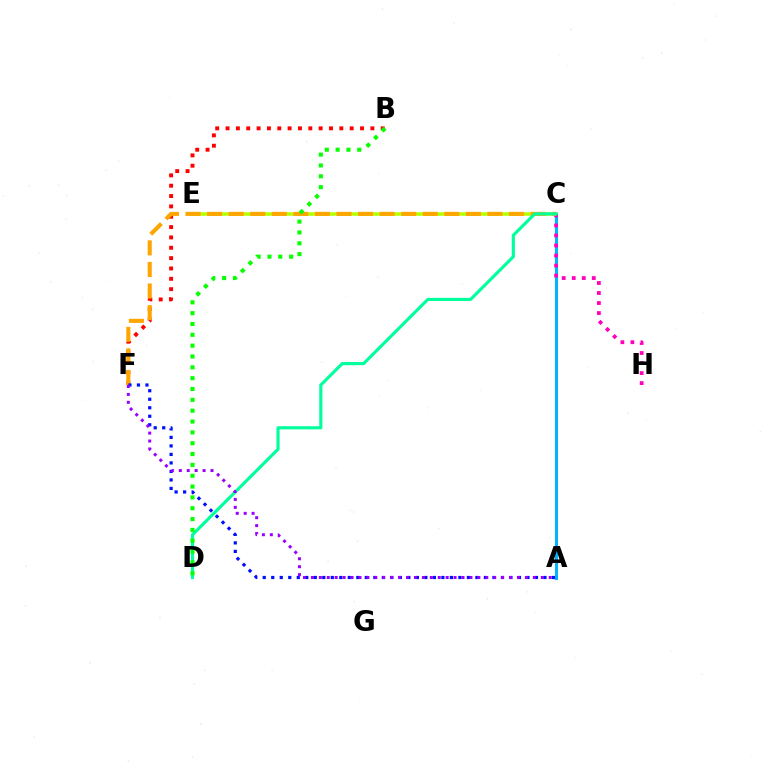{('A', 'C'): [{'color': '#00b5ff', 'line_style': 'solid', 'thickness': 2.2}], ('C', 'E'): [{'color': '#b3ff00', 'line_style': 'solid', 'thickness': 2.52}], ('C', 'H'): [{'color': '#ff00bd', 'line_style': 'dotted', 'thickness': 2.72}], ('B', 'F'): [{'color': '#ff0000', 'line_style': 'dotted', 'thickness': 2.81}], ('C', 'F'): [{'color': '#ffa500', 'line_style': 'dashed', 'thickness': 2.93}], ('C', 'D'): [{'color': '#00ff9d', 'line_style': 'solid', 'thickness': 2.25}], ('A', 'F'): [{'color': '#0010ff', 'line_style': 'dotted', 'thickness': 2.31}, {'color': '#9b00ff', 'line_style': 'dotted', 'thickness': 2.15}], ('B', 'D'): [{'color': '#08ff00', 'line_style': 'dotted', 'thickness': 2.94}]}